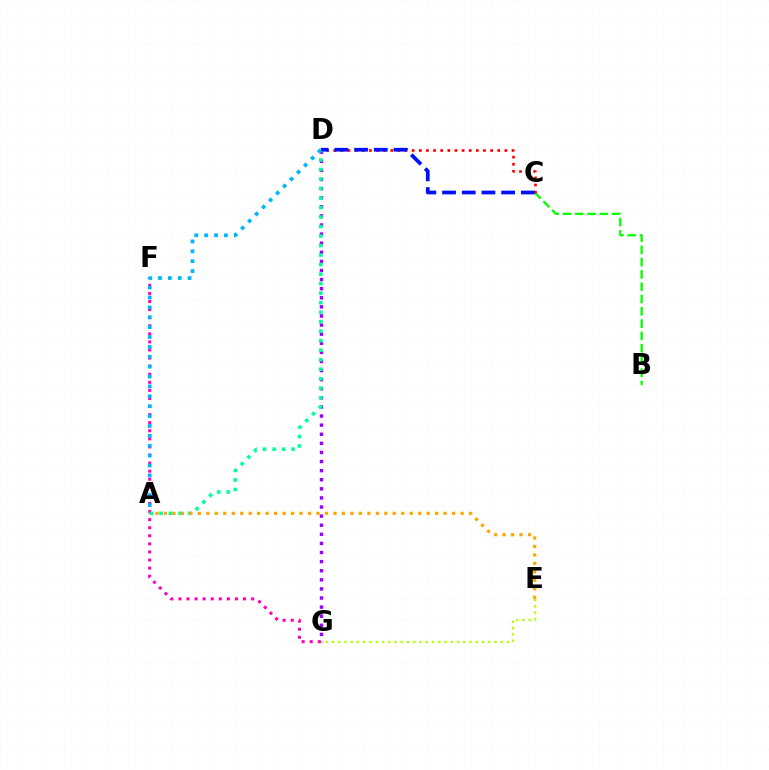{('F', 'G'): [{'color': '#ff00bd', 'line_style': 'dotted', 'thickness': 2.19}], ('D', 'G'): [{'color': '#9b00ff', 'line_style': 'dotted', 'thickness': 2.47}], ('B', 'C'): [{'color': '#08ff00', 'line_style': 'dashed', 'thickness': 1.67}], ('A', 'D'): [{'color': '#00ff9d', 'line_style': 'dotted', 'thickness': 2.58}, {'color': '#00b5ff', 'line_style': 'dotted', 'thickness': 2.69}], ('C', 'D'): [{'color': '#ff0000', 'line_style': 'dotted', 'thickness': 1.94}, {'color': '#0010ff', 'line_style': 'dashed', 'thickness': 2.68}], ('E', 'G'): [{'color': '#b3ff00', 'line_style': 'dotted', 'thickness': 1.7}], ('A', 'E'): [{'color': '#ffa500', 'line_style': 'dotted', 'thickness': 2.3}]}